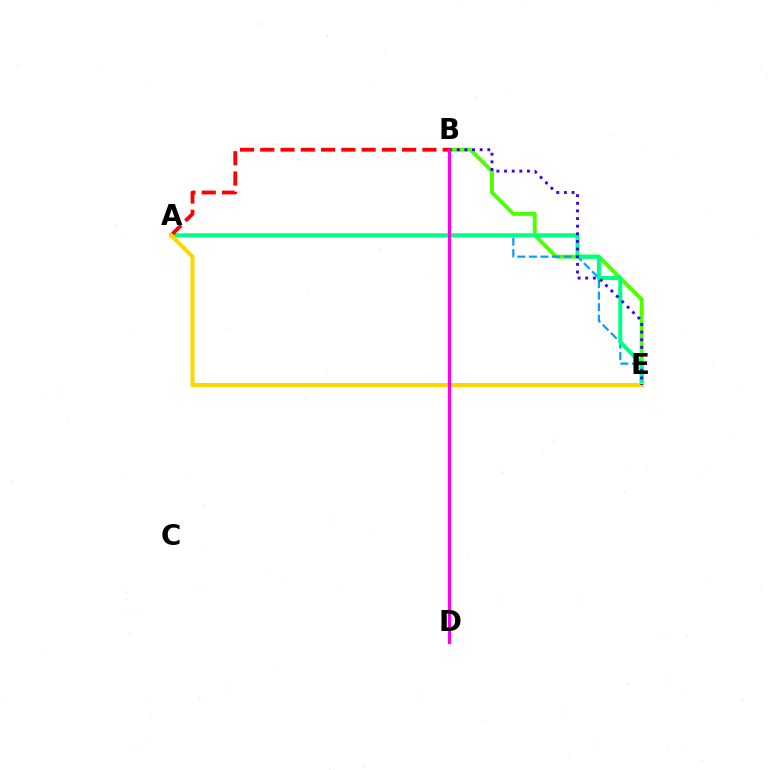{('B', 'E'): [{'color': '#4fff00', 'line_style': 'solid', 'thickness': 2.83}, {'color': '#3700ff', 'line_style': 'dotted', 'thickness': 2.07}], ('A', 'E'): [{'color': '#009eff', 'line_style': 'dashed', 'thickness': 1.57}, {'color': '#00ff86', 'line_style': 'solid', 'thickness': 2.89}, {'color': '#ffd500', 'line_style': 'solid', 'thickness': 2.91}], ('A', 'B'): [{'color': '#ff0000', 'line_style': 'dashed', 'thickness': 2.75}], ('B', 'D'): [{'color': '#ff00ed', 'line_style': 'solid', 'thickness': 2.33}]}